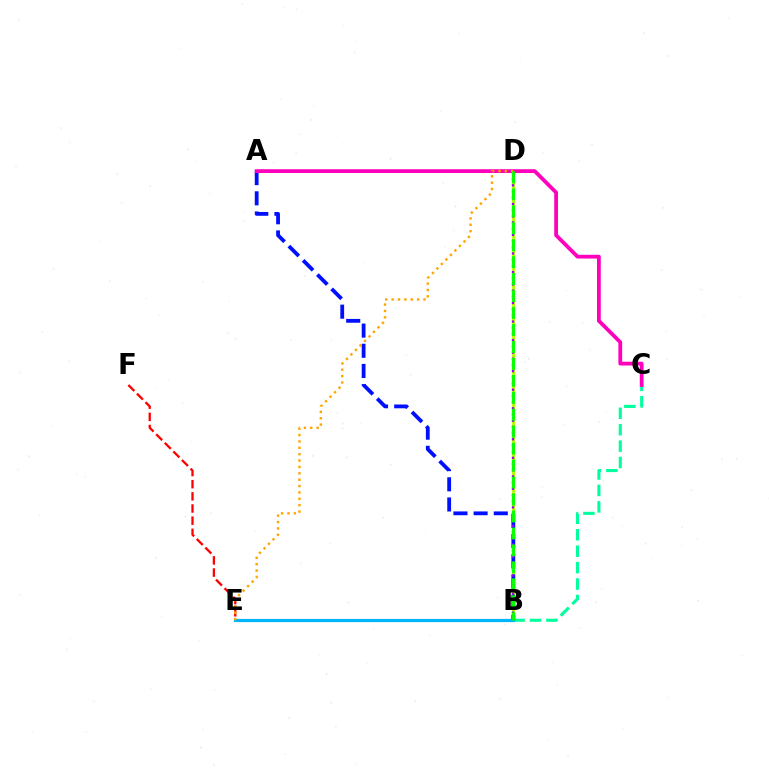{('B', 'C'): [{'color': '#00ff9d', 'line_style': 'dashed', 'thickness': 2.23}], ('B', 'D'): [{'color': '#b3ff00', 'line_style': 'solid', 'thickness': 2.09}, {'color': '#9b00ff', 'line_style': 'dotted', 'thickness': 1.68}, {'color': '#08ff00', 'line_style': 'dashed', 'thickness': 2.3}], ('A', 'B'): [{'color': '#0010ff', 'line_style': 'dashed', 'thickness': 2.74}], ('A', 'C'): [{'color': '#ff00bd', 'line_style': 'solid', 'thickness': 2.73}], ('E', 'F'): [{'color': '#ff0000', 'line_style': 'dashed', 'thickness': 1.65}], ('B', 'E'): [{'color': '#00b5ff', 'line_style': 'solid', 'thickness': 2.3}], ('D', 'E'): [{'color': '#ffa500', 'line_style': 'dotted', 'thickness': 1.73}]}